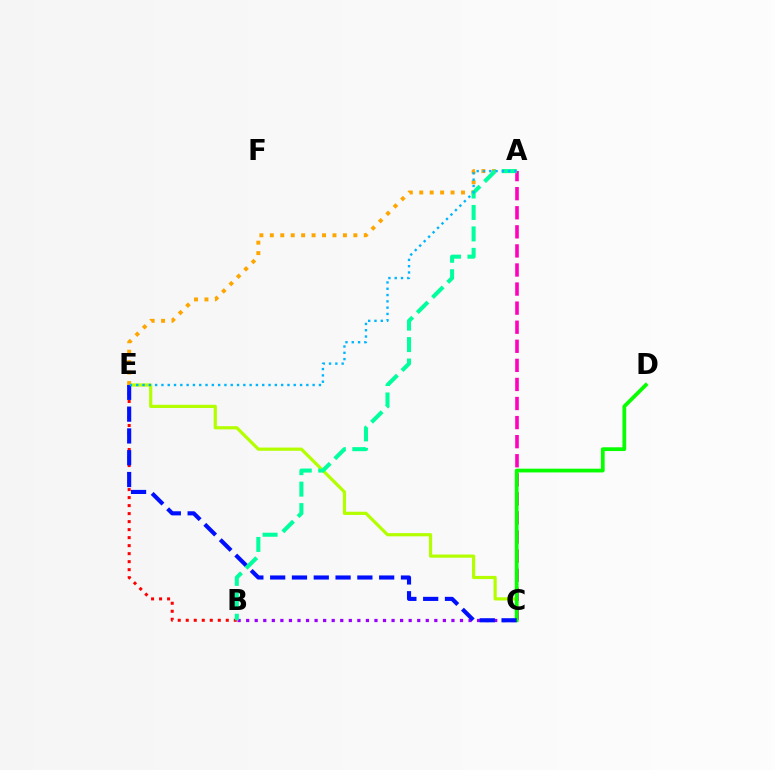{('C', 'E'): [{'color': '#b3ff00', 'line_style': 'solid', 'thickness': 2.3}, {'color': '#0010ff', 'line_style': 'dashed', 'thickness': 2.96}], ('B', 'C'): [{'color': '#9b00ff', 'line_style': 'dotted', 'thickness': 2.32}], ('B', 'E'): [{'color': '#ff0000', 'line_style': 'dotted', 'thickness': 2.18}], ('A', 'C'): [{'color': '#ff00bd', 'line_style': 'dashed', 'thickness': 2.59}], ('A', 'E'): [{'color': '#ffa500', 'line_style': 'dotted', 'thickness': 2.84}, {'color': '#00b5ff', 'line_style': 'dotted', 'thickness': 1.71}], ('C', 'D'): [{'color': '#08ff00', 'line_style': 'solid', 'thickness': 2.7}], ('A', 'B'): [{'color': '#00ff9d', 'line_style': 'dashed', 'thickness': 2.91}]}